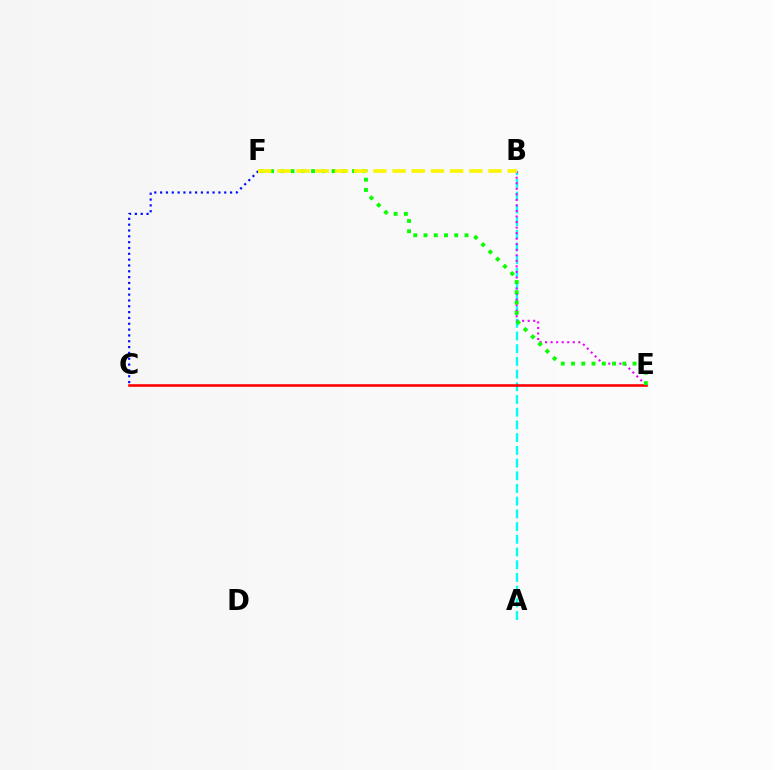{('A', 'B'): [{'color': '#00fff6', 'line_style': 'dashed', 'thickness': 1.73}], ('C', 'F'): [{'color': '#0010ff', 'line_style': 'dotted', 'thickness': 1.58}], ('C', 'E'): [{'color': '#ff0000', 'line_style': 'solid', 'thickness': 1.87}], ('B', 'E'): [{'color': '#ee00ff', 'line_style': 'dotted', 'thickness': 1.51}], ('E', 'F'): [{'color': '#08ff00', 'line_style': 'dotted', 'thickness': 2.79}], ('B', 'F'): [{'color': '#fcf500', 'line_style': 'dashed', 'thickness': 2.61}]}